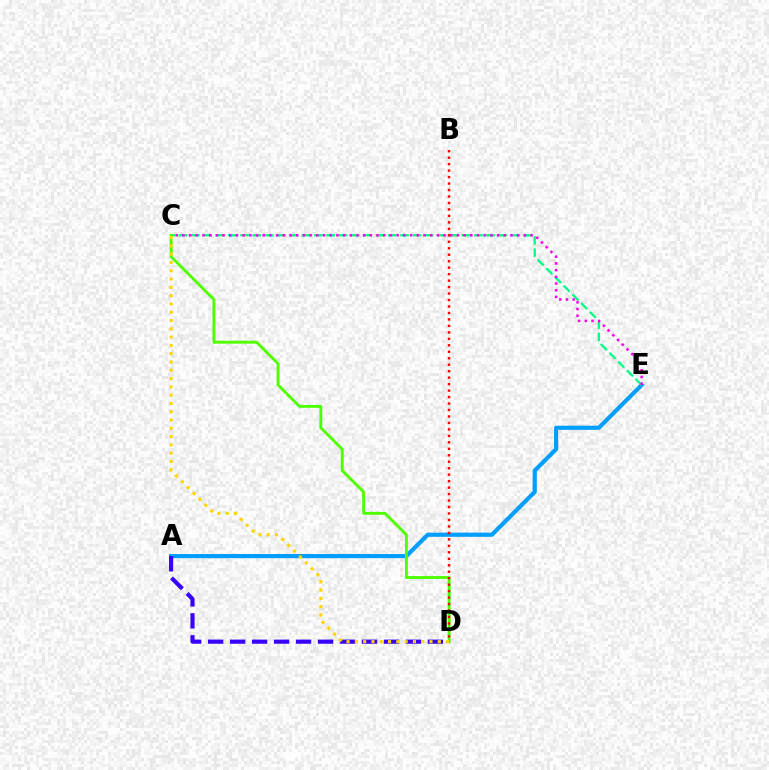{('A', 'E'): [{'color': '#009eff', 'line_style': 'solid', 'thickness': 3.0}], ('C', 'E'): [{'color': '#00ff86', 'line_style': 'dashed', 'thickness': 1.67}, {'color': '#ff00ed', 'line_style': 'dotted', 'thickness': 1.82}], ('C', 'D'): [{'color': '#4fff00', 'line_style': 'solid', 'thickness': 2.08}, {'color': '#ffd500', 'line_style': 'dotted', 'thickness': 2.25}], ('B', 'D'): [{'color': '#ff0000', 'line_style': 'dotted', 'thickness': 1.76}], ('A', 'D'): [{'color': '#3700ff', 'line_style': 'dashed', 'thickness': 2.99}]}